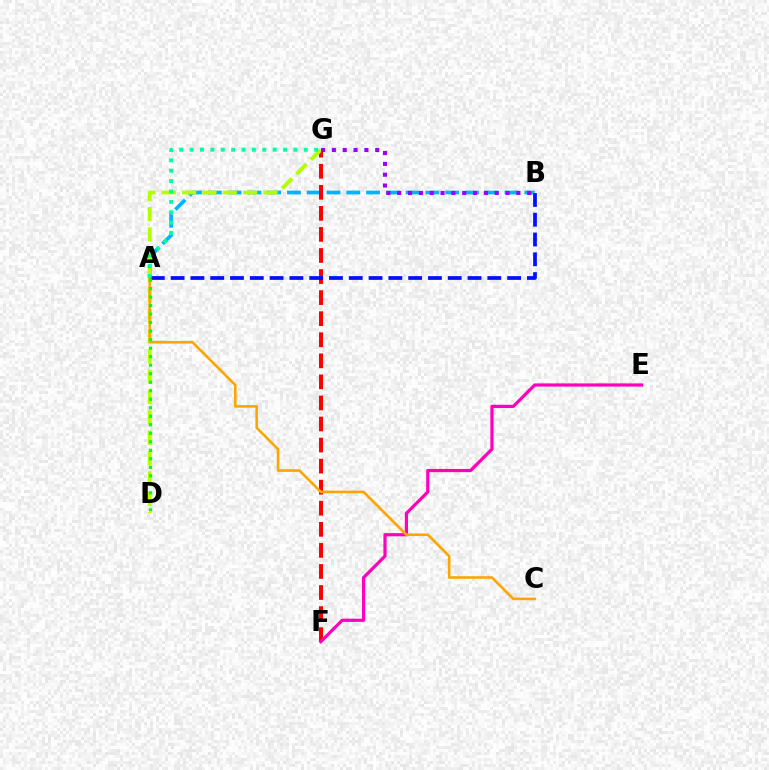{('A', 'B'): [{'color': '#00b5ff', 'line_style': 'dashed', 'thickness': 2.69}, {'color': '#0010ff', 'line_style': 'dashed', 'thickness': 2.69}], ('F', 'G'): [{'color': '#ff0000', 'line_style': 'dashed', 'thickness': 2.86}], ('D', 'G'): [{'color': '#b3ff00', 'line_style': 'dashed', 'thickness': 2.76}], ('E', 'F'): [{'color': '#ff00bd', 'line_style': 'solid', 'thickness': 2.3}], ('A', 'C'): [{'color': '#ffa500', 'line_style': 'solid', 'thickness': 1.88}], ('B', 'G'): [{'color': '#9b00ff', 'line_style': 'dotted', 'thickness': 2.94}], ('A', 'D'): [{'color': '#08ff00', 'line_style': 'dotted', 'thickness': 2.31}], ('A', 'G'): [{'color': '#00ff9d', 'line_style': 'dotted', 'thickness': 2.82}]}